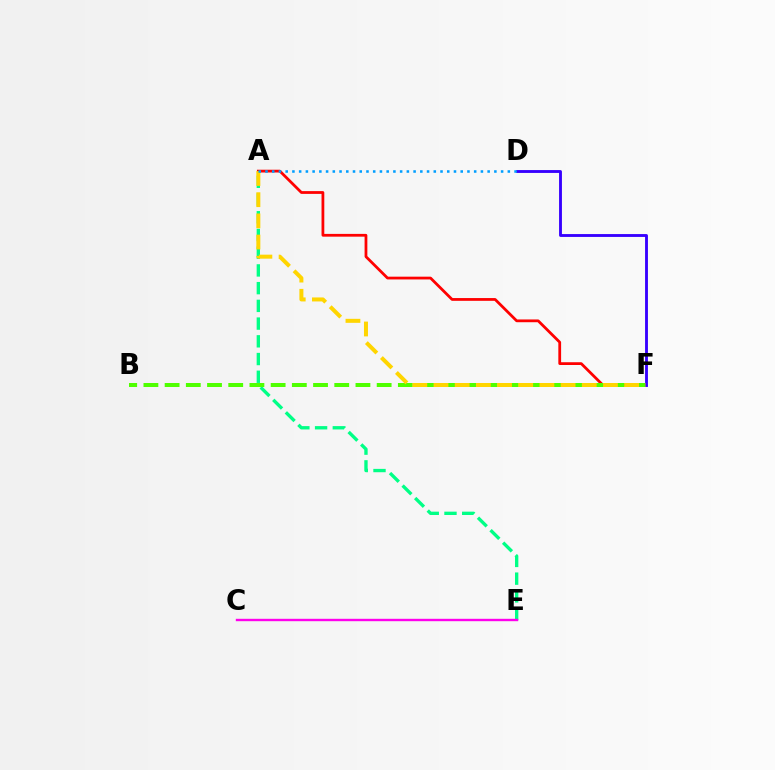{('A', 'E'): [{'color': '#00ff86', 'line_style': 'dashed', 'thickness': 2.41}], ('A', 'F'): [{'color': '#ff0000', 'line_style': 'solid', 'thickness': 1.99}, {'color': '#ffd500', 'line_style': 'dashed', 'thickness': 2.88}], ('C', 'E'): [{'color': '#ff00ed', 'line_style': 'solid', 'thickness': 1.72}], ('B', 'F'): [{'color': '#4fff00', 'line_style': 'dashed', 'thickness': 2.88}], ('D', 'F'): [{'color': '#3700ff', 'line_style': 'solid', 'thickness': 2.06}], ('A', 'D'): [{'color': '#009eff', 'line_style': 'dotted', 'thickness': 1.83}]}